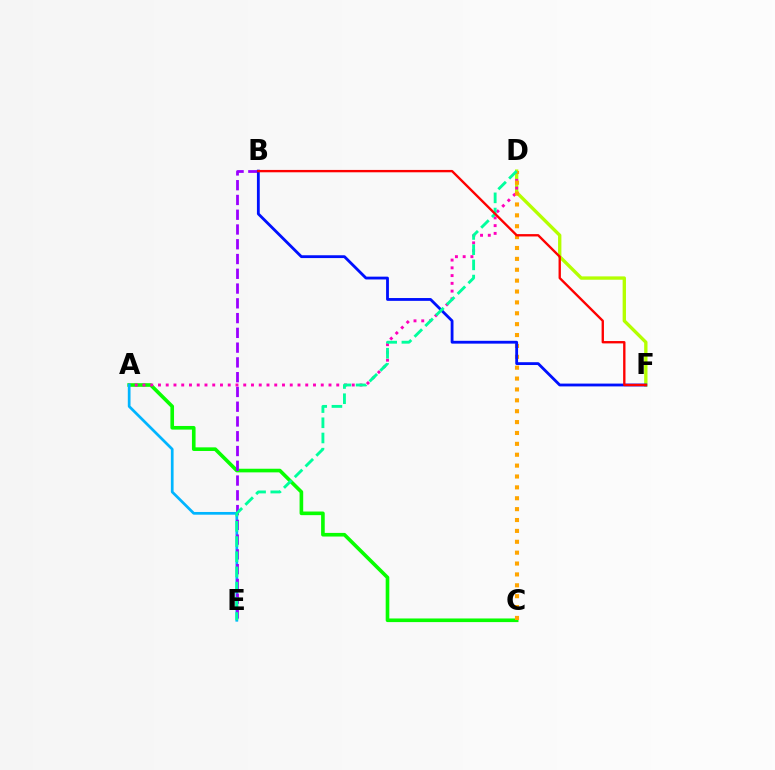{('D', 'F'): [{'color': '#b3ff00', 'line_style': 'solid', 'thickness': 2.4}], ('A', 'C'): [{'color': '#08ff00', 'line_style': 'solid', 'thickness': 2.61}], ('A', 'D'): [{'color': '#ff00bd', 'line_style': 'dotted', 'thickness': 2.11}], ('C', 'D'): [{'color': '#ffa500', 'line_style': 'dotted', 'thickness': 2.96}], ('A', 'E'): [{'color': '#00b5ff', 'line_style': 'solid', 'thickness': 1.96}], ('B', 'E'): [{'color': '#9b00ff', 'line_style': 'dashed', 'thickness': 2.01}], ('B', 'F'): [{'color': '#0010ff', 'line_style': 'solid', 'thickness': 2.03}, {'color': '#ff0000', 'line_style': 'solid', 'thickness': 1.7}], ('D', 'E'): [{'color': '#00ff9d', 'line_style': 'dashed', 'thickness': 2.06}]}